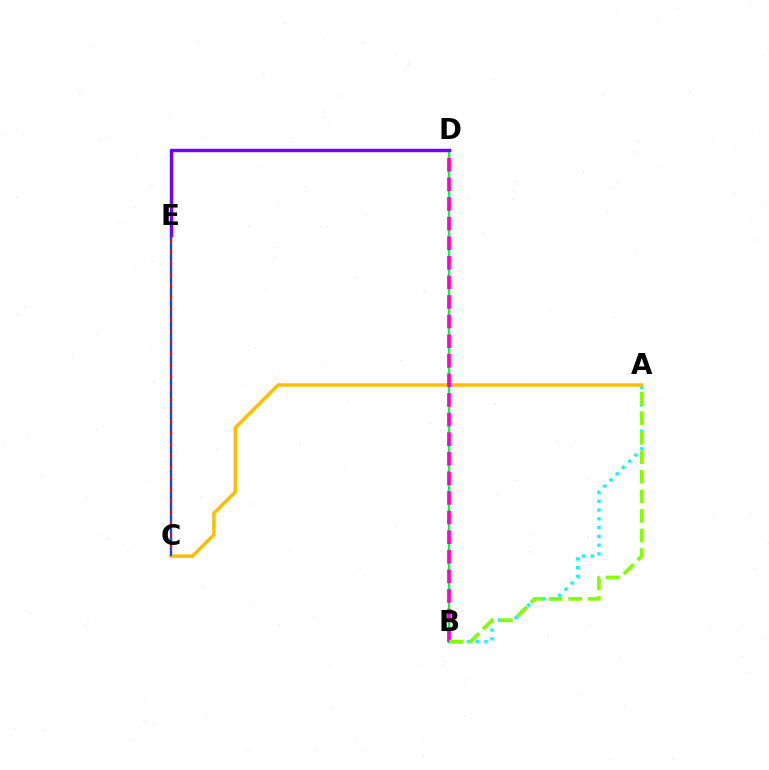{('A', 'B'): [{'color': '#00fff6', 'line_style': 'dotted', 'thickness': 2.39}, {'color': '#84ff00', 'line_style': 'dashed', 'thickness': 2.66}], ('C', 'E'): [{'color': '#ff0000', 'line_style': 'solid', 'thickness': 1.62}, {'color': '#004bff', 'line_style': 'dashed', 'thickness': 1.54}], ('A', 'C'): [{'color': '#ffbd00', 'line_style': 'solid', 'thickness': 2.49}], ('B', 'D'): [{'color': '#00ff39', 'line_style': 'solid', 'thickness': 1.6}, {'color': '#ff00cf', 'line_style': 'dashed', 'thickness': 2.66}], ('D', 'E'): [{'color': '#7200ff', 'line_style': 'solid', 'thickness': 2.46}]}